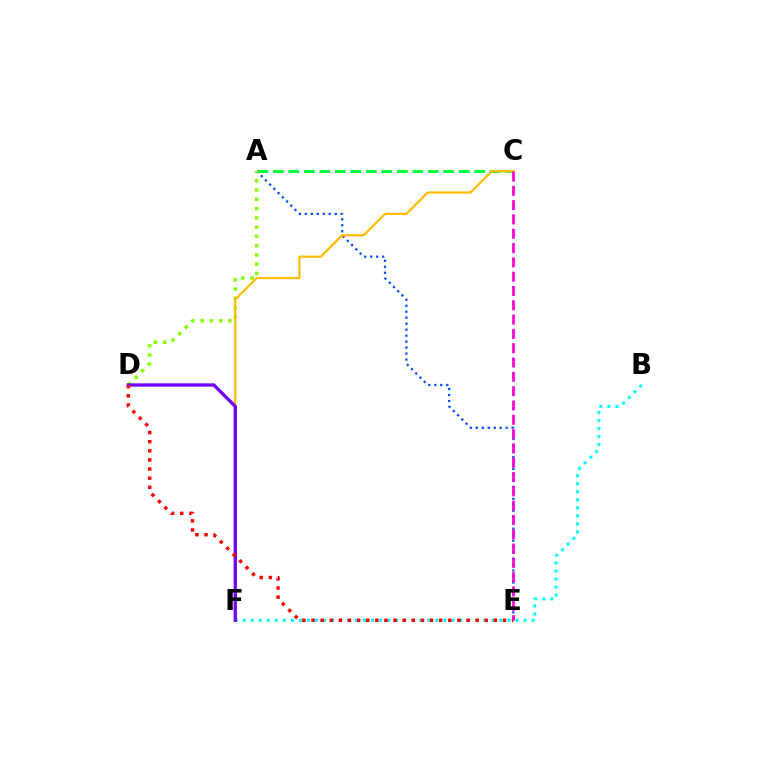{('A', 'C'): [{'color': '#00ff39', 'line_style': 'dashed', 'thickness': 2.1}], ('B', 'F'): [{'color': '#00fff6', 'line_style': 'dotted', 'thickness': 2.18}], ('A', 'E'): [{'color': '#004bff', 'line_style': 'dotted', 'thickness': 1.62}], ('A', 'D'): [{'color': '#84ff00', 'line_style': 'dotted', 'thickness': 2.52}], ('C', 'F'): [{'color': '#ffbd00', 'line_style': 'solid', 'thickness': 1.63}], ('D', 'F'): [{'color': '#7200ff', 'line_style': 'solid', 'thickness': 2.39}], ('D', 'E'): [{'color': '#ff0000', 'line_style': 'dotted', 'thickness': 2.48}], ('C', 'E'): [{'color': '#ff00cf', 'line_style': 'dashed', 'thickness': 1.94}]}